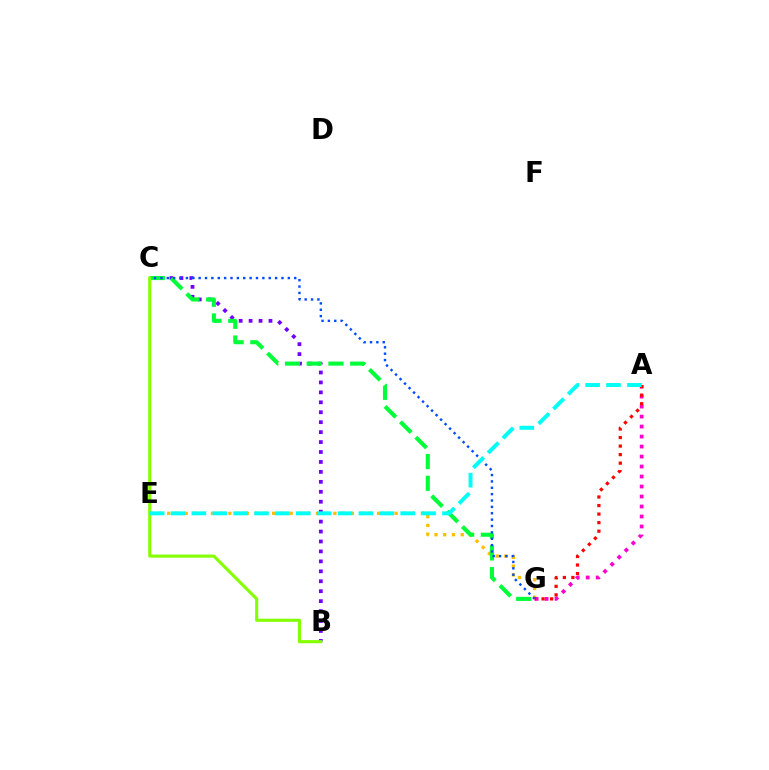{('B', 'C'): [{'color': '#7200ff', 'line_style': 'dotted', 'thickness': 2.7}, {'color': '#84ff00', 'line_style': 'solid', 'thickness': 2.22}], ('E', 'G'): [{'color': '#ffbd00', 'line_style': 'dotted', 'thickness': 2.38}], ('C', 'G'): [{'color': '#00ff39', 'line_style': 'dashed', 'thickness': 2.95}, {'color': '#004bff', 'line_style': 'dotted', 'thickness': 1.73}], ('A', 'G'): [{'color': '#ff00cf', 'line_style': 'dotted', 'thickness': 2.71}, {'color': '#ff0000', 'line_style': 'dotted', 'thickness': 2.32}], ('A', 'E'): [{'color': '#00fff6', 'line_style': 'dashed', 'thickness': 2.84}]}